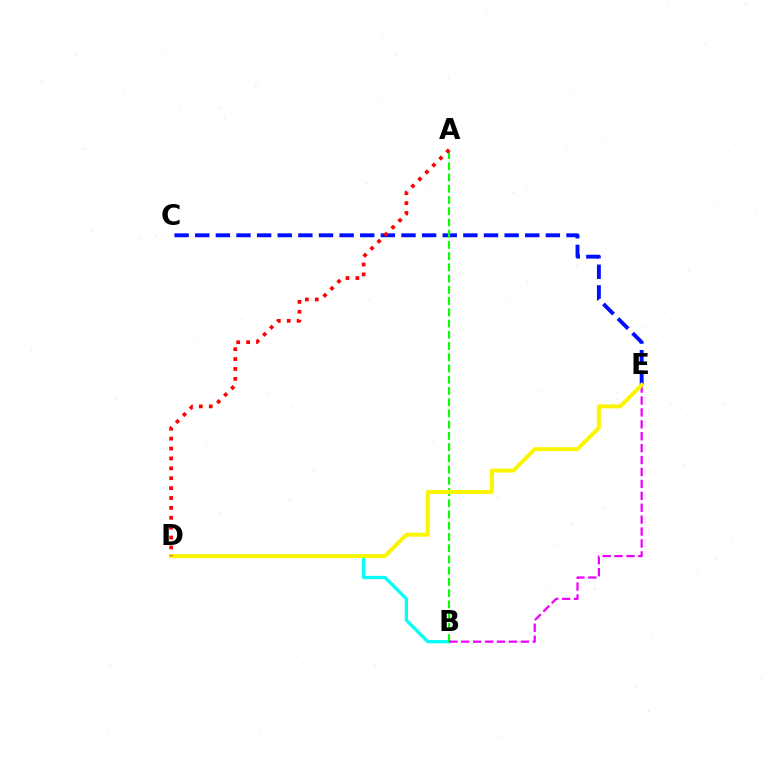{('C', 'E'): [{'color': '#0010ff', 'line_style': 'dashed', 'thickness': 2.8}], ('B', 'D'): [{'color': '#00fff6', 'line_style': 'solid', 'thickness': 2.36}], ('A', 'B'): [{'color': '#08ff00', 'line_style': 'dashed', 'thickness': 1.53}], ('B', 'E'): [{'color': '#ee00ff', 'line_style': 'dashed', 'thickness': 1.62}], ('D', 'E'): [{'color': '#fcf500', 'line_style': 'solid', 'thickness': 2.86}], ('A', 'D'): [{'color': '#ff0000', 'line_style': 'dotted', 'thickness': 2.69}]}